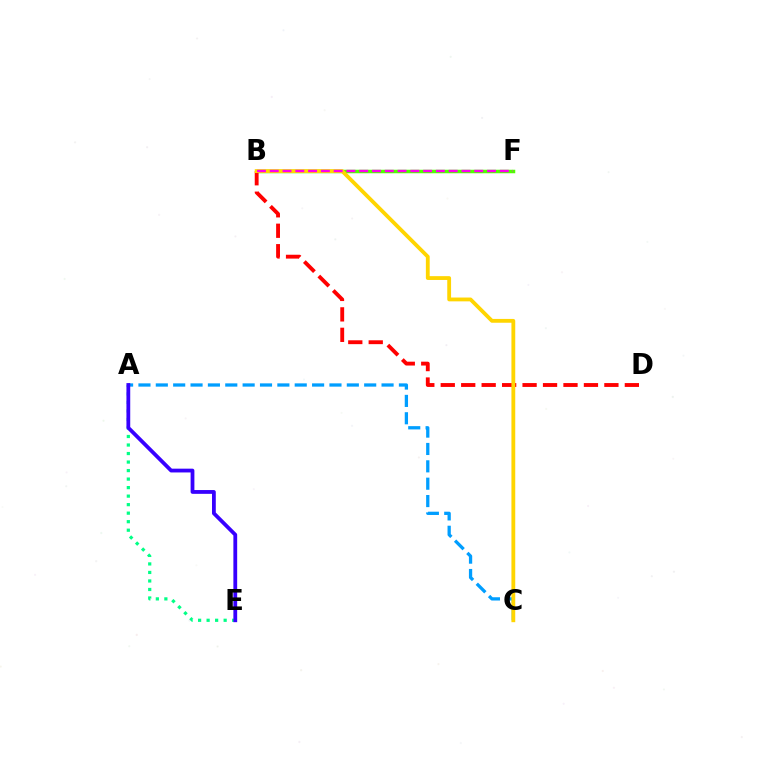{('B', 'F'): [{'color': '#4fff00', 'line_style': 'solid', 'thickness': 2.52}, {'color': '#ff00ed', 'line_style': 'dashed', 'thickness': 1.74}], ('A', 'E'): [{'color': '#00ff86', 'line_style': 'dotted', 'thickness': 2.31}, {'color': '#3700ff', 'line_style': 'solid', 'thickness': 2.73}], ('B', 'D'): [{'color': '#ff0000', 'line_style': 'dashed', 'thickness': 2.78}], ('A', 'C'): [{'color': '#009eff', 'line_style': 'dashed', 'thickness': 2.36}], ('B', 'C'): [{'color': '#ffd500', 'line_style': 'solid', 'thickness': 2.75}]}